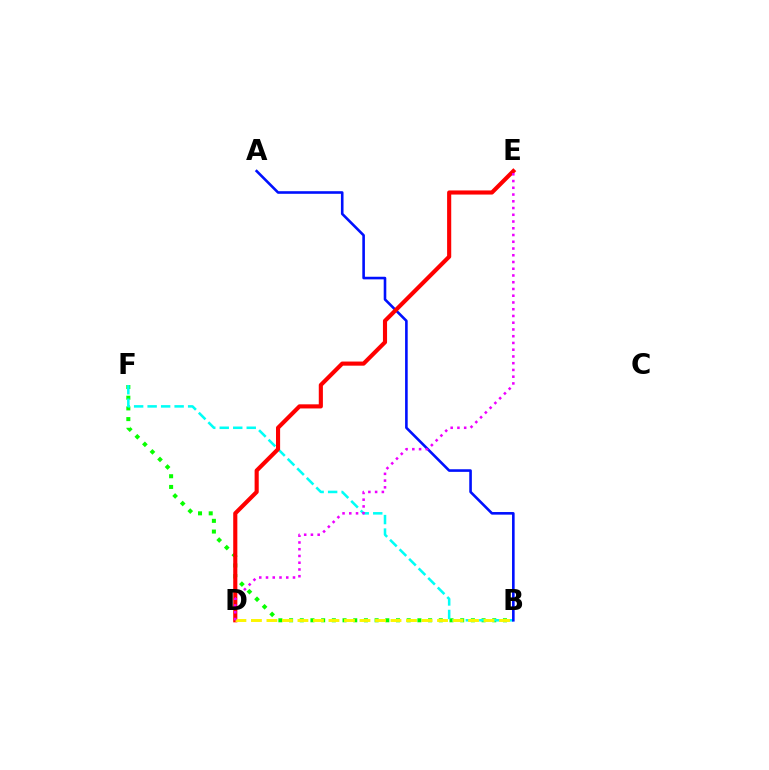{('B', 'F'): [{'color': '#08ff00', 'line_style': 'dotted', 'thickness': 2.91}, {'color': '#00fff6', 'line_style': 'dashed', 'thickness': 1.83}], ('A', 'B'): [{'color': '#0010ff', 'line_style': 'solid', 'thickness': 1.88}], ('D', 'E'): [{'color': '#ff0000', 'line_style': 'solid', 'thickness': 2.97}, {'color': '#ee00ff', 'line_style': 'dotted', 'thickness': 1.83}], ('B', 'D'): [{'color': '#fcf500', 'line_style': 'dashed', 'thickness': 2.11}]}